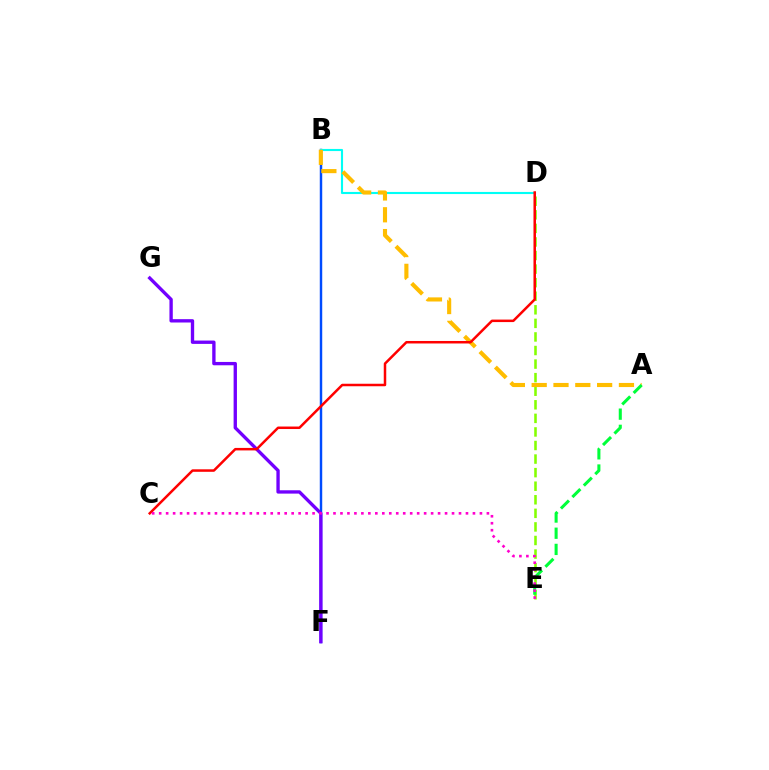{('B', 'F'): [{'color': '#004bff', 'line_style': 'solid', 'thickness': 1.76}], ('D', 'E'): [{'color': '#84ff00', 'line_style': 'dashed', 'thickness': 1.84}], ('B', 'D'): [{'color': '#00fff6', 'line_style': 'solid', 'thickness': 1.53}], ('F', 'G'): [{'color': '#7200ff', 'line_style': 'solid', 'thickness': 2.41}], ('A', 'B'): [{'color': '#ffbd00', 'line_style': 'dashed', 'thickness': 2.96}], ('A', 'E'): [{'color': '#00ff39', 'line_style': 'dashed', 'thickness': 2.2}], ('C', 'D'): [{'color': '#ff0000', 'line_style': 'solid', 'thickness': 1.8}], ('C', 'E'): [{'color': '#ff00cf', 'line_style': 'dotted', 'thickness': 1.89}]}